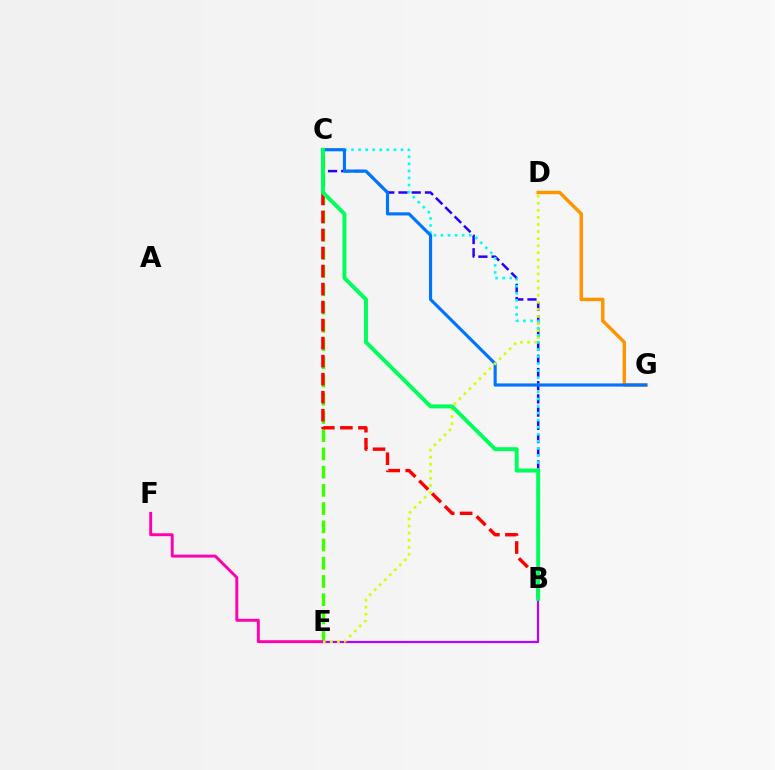{('C', 'E'): [{'color': '#3dff00', 'line_style': 'dashed', 'thickness': 2.48}], ('E', 'F'): [{'color': '#ff00ac', 'line_style': 'solid', 'thickness': 2.11}], ('B', 'C'): [{'color': '#2500ff', 'line_style': 'dashed', 'thickness': 1.79}, {'color': '#ff0000', 'line_style': 'dashed', 'thickness': 2.45}, {'color': '#00fff6', 'line_style': 'dotted', 'thickness': 1.92}, {'color': '#00ff5c', 'line_style': 'solid', 'thickness': 2.85}], ('D', 'G'): [{'color': '#ff9400', 'line_style': 'solid', 'thickness': 2.46}], ('B', 'E'): [{'color': '#b900ff', 'line_style': 'solid', 'thickness': 1.58}], ('C', 'G'): [{'color': '#0074ff', 'line_style': 'solid', 'thickness': 2.26}], ('D', 'E'): [{'color': '#d1ff00', 'line_style': 'dotted', 'thickness': 1.92}]}